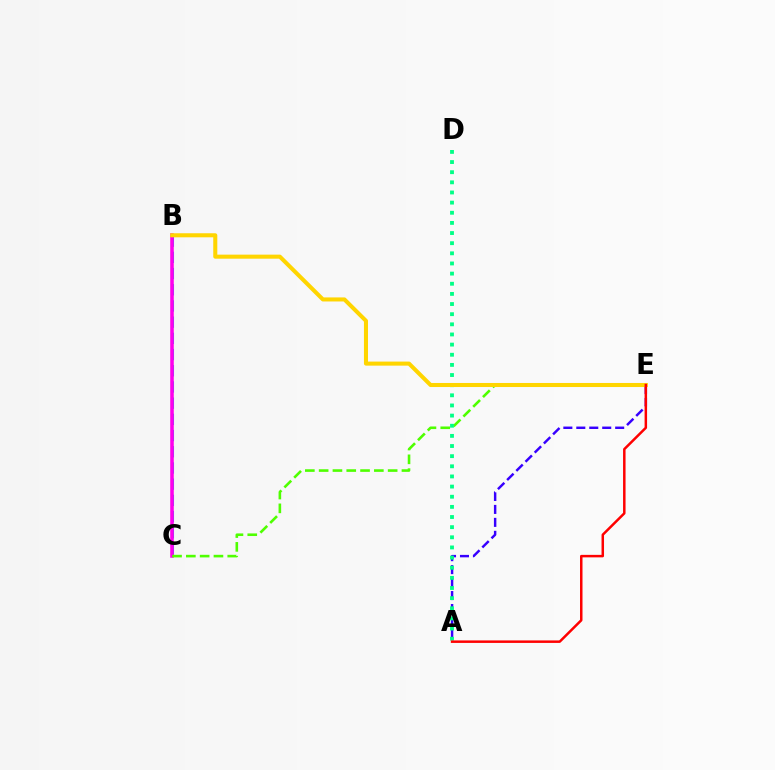{('B', 'C'): [{'color': '#009eff', 'line_style': 'dashed', 'thickness': 2.2}, {'color': '#ff00ed', 'line_style': 'solid', 'thickness': 2.55}], ('A', 'E'): [{'color': '#3700ff', 'line_style': 'dashed', 'thickness': 1.76}, {'color': '#ff0000', 'line_style': 'solid', 'thickness': 1.79}], ('C', 'E'): [{'color': '#4fff00', 'line_style': 'dashed', 'thickness': 1.87}], ('A', 'D'): [{'color': '#00ff86', 'line_style': 'dotted', 'thickness': 2.76}], ('B', 'E'): [{'color': '#ffd500', 'line_style': 'solid', 'thickness': 2.92}]}